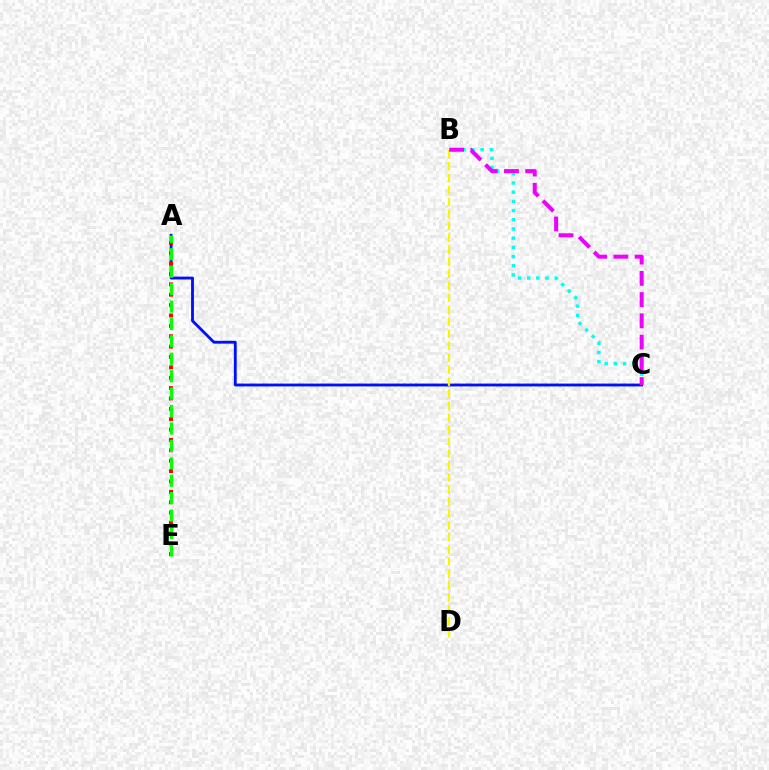{('A', 'C'): [{'color': '#0010ff', 'line_style': 'solid', 'thickness': 2.05}], ('B', 'C'): [{'color': '#00fff6', 'line_style': 'dotted', 'thickness': 2.5}, {'color': '#ee00ff', 'line_style': 'dashed', 'thickness': 2.89}], ('A', 'E'): [{'color': '#ff0000', 'line_style': 'dotted', 'thickness': 2.82}, {'color': '#08ff00', 'line_style': 'dashed', 'thickness': 2.37}], ('B', 'D'): [{'color': '#fcf500', 'line_style': 'dashed', 'thickness': 1.63}]}